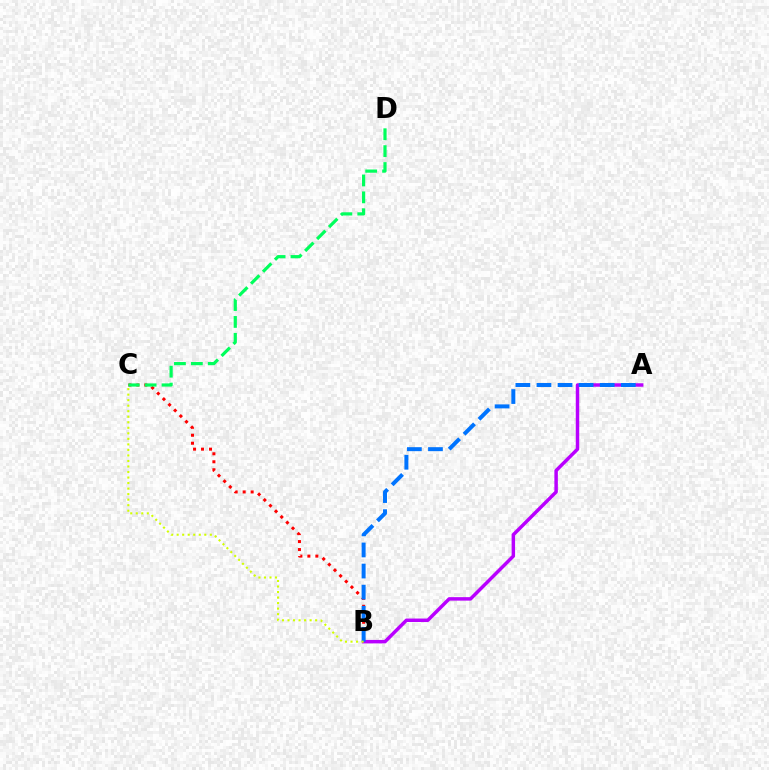{('B', 'C'): [{'color': '#ff0000', 'line_style': 'dotted', 'thickness': 2.17}, {'color': '#d1ff00', 'line_style': 'dotted', 'thickness': 1.5}], ('A', 'B'): [{'color': '#b900ff', 'line_style': 'solid', 'thickness': 2.5}, {'color': '#0074ff', 'line_style': 'dashed', 'thickness': 2.86}], ('C', 'D'): [{'color': '#00ff5c', 'line_style': 'dashed', 'thickness': 2.3}]}